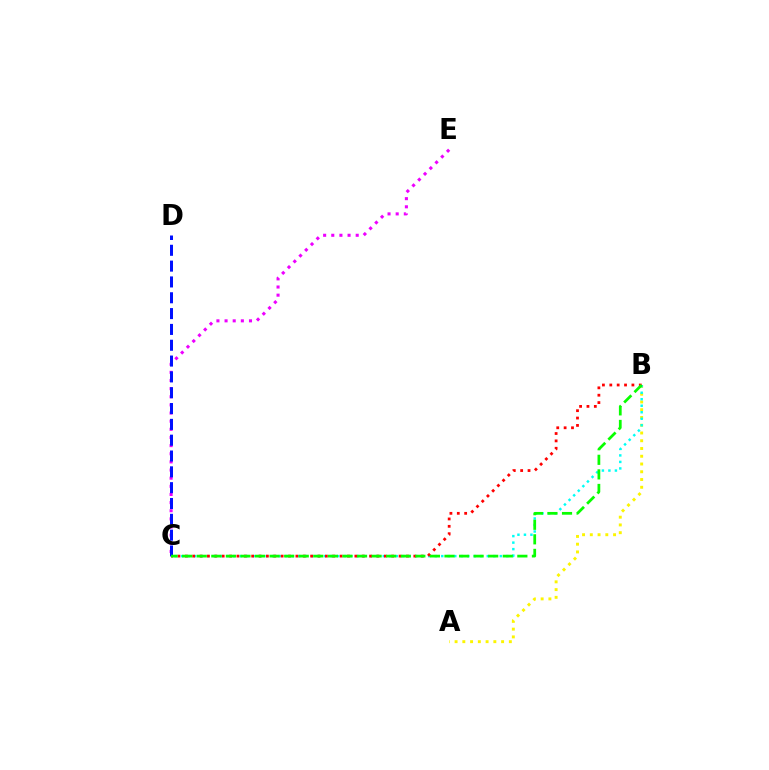{('A', 'B'): [{'color': '#fcf500', 'line_style': 'dotted', 'thickness': 2.11}], ('B', 'C'): [{'color': '#00fff6', 'line_style': 'dotted', 'thickness': 1.77}, {'color': '#ff0000', 'line_style': 'dotted', 'thickness': 2.0}, {'color': '#08ff00', 'line_style': 'dashed', 'thickness': 1.98}], ('C', 'E'): [{'color': '#ee00ff', 'line_style': 'dotted', 'thickness': 2.21}], ('C', 'D'): [{'color': '#0010ff', 'line_style': 'dashed', 'thickness': 2.15}]}